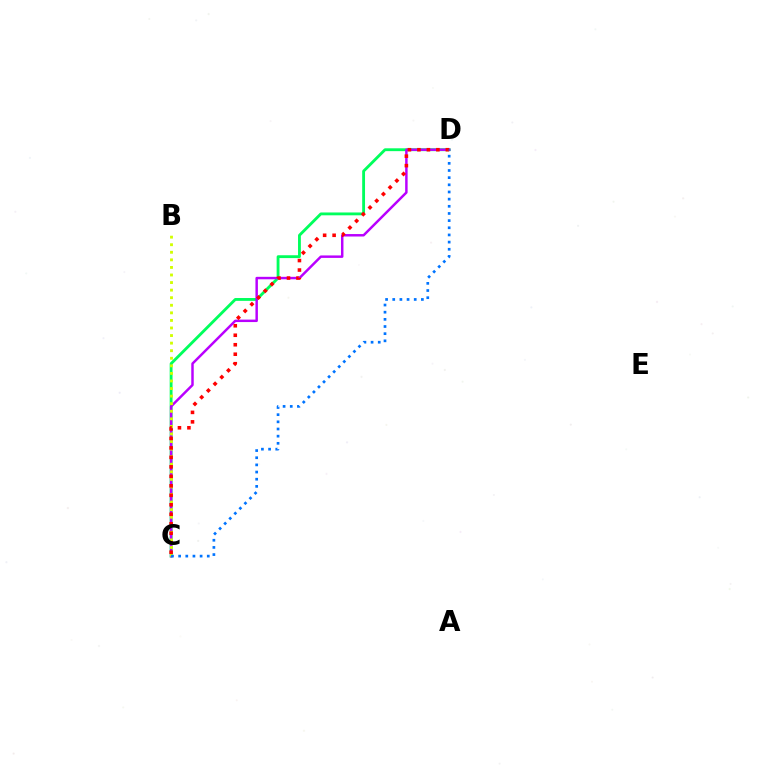{('C', 'D'): [{'color': '#00ff5c', 'line_style': 'solid', 'thickness': 2.05}, {'color': '#b900ff', 'line_style': 'solid', 'thickness': 1.77}, {'color': '#ff0000', 'line_style': 'dotted', 'thickness': 2.58}, {'color': '#0074ff', 'line_style': 'dotted', 'thickness': 1.95}], ('B', 'C'): [{'color': '#d1ff00', 'line_style': 'dotted', 'thickness': 2.06}]}